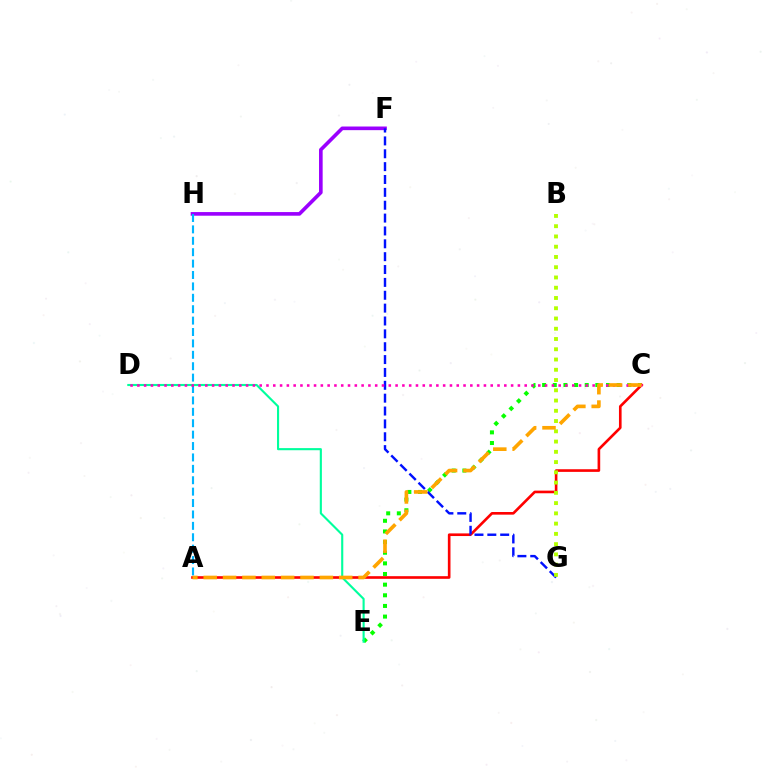{('C', 'E'): [{'color': '#08ff00', 'line_style': 'dotted', 'thickness': 2.89}], ('D', 'E'): [{'color': '#00ff9d', 'line_style': 'solid', 'thickness': 1.53}], ('F', 'H'): [{'color': '#9b00ff', 'line_style': 'solid', 'thickness': 2.62}], ('A', 'C'): [{'color': '#ff0000', 'line_style': 'solid', 'thickness': 1.9}, {'color': '#ffa500', 'line_style': 'dashed', 'thickness': 2.63}], ('A', 'H'): [{'color': '#00b5ff', 'line_style': 'dashed', 'thickness': 1.55}], ('F', 'G'): [{'color': '#0010ff', 'line_style': 'dashed', 'thickness': 1.75}], ('B', 'G'): [{'color': '#b3ff00', 'line_style': 'dotted', 'thickness': 2.79}], ('C', 'D'): [{'color': '#ff00bd', 'line_style': 'dotted', 'thickness': 1.85}]}